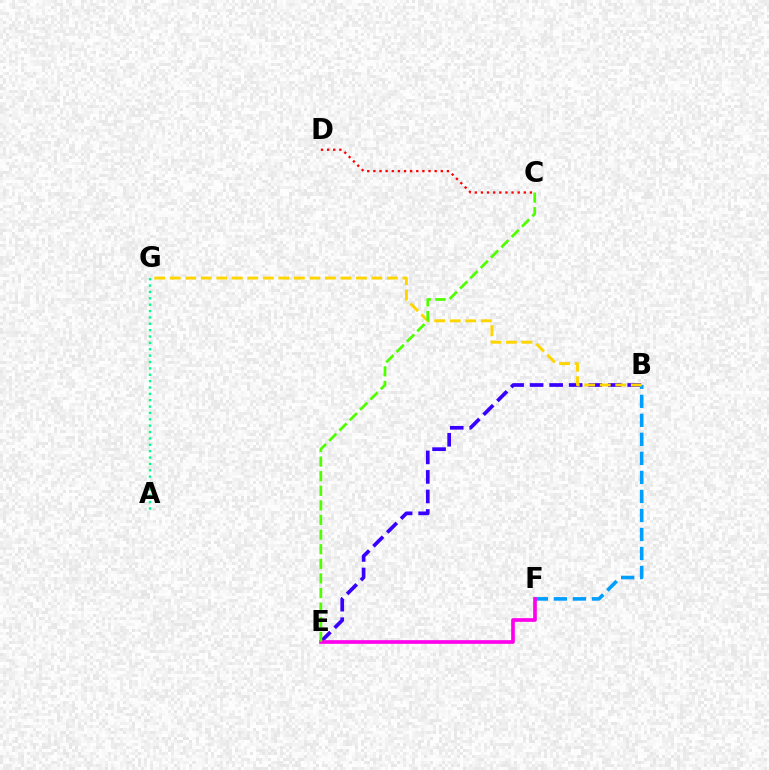{('B', 'E'): [{'color': '#3700ff', 'line_style': 'dashed', 'thickness': 2.65}], ('B', 'F'): [{'color': '#009eff', 'line_style': 'dashed', 'thickness': 2.58}], ('B', 'G'): [{'color': '#ffd500', 'line_style': 'dashed', 'thickness': 2.11}], ('E', 'F'): [{'color': '#ff00ed', 'line_style': 'solid', 'thickness': 2.64}], ('A', 'G'): [{'color': '#00ff86', 'line_style': 'dotted', 'thickness': 1.73}], ('C', 'D'): [{'color': '#ff0000', 'line_style': 'dotted', 'thickness': 1.66}], ('C', 'E'): [{'color': '#4fff00', 'line_style': 'dashed', 'thickness': 1.98}]}